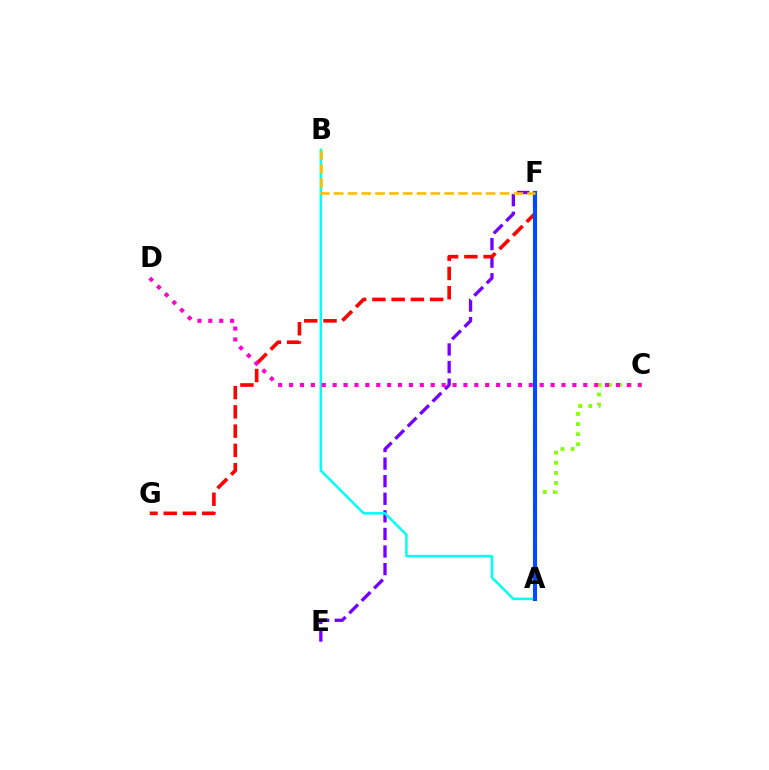{('A', 'C'): [{'color': '#84ff00', 'line_style': 'dotted', 'thickness': 2.75}], ('E', 'F'): [{'color': '#7200ff', 'line_style': 'dashed', 'thickness': 2.39}], ('A', 'B'): [{'color': '#00fff6', 'line_style': 'solid', 'thickness': 1.8}], ('F', 'G'): [{'color': '#ff0000', 'line_style': 'dashed', 'thickness': 2.61}], ('C', 'D'): [{'color': '#ff00cf', 'line_style': 'dotted', 'thickness': 2.96}], ('A', 'F'): [{'color': '#00ff39', 'line_style': 'dotted', 'thickness': 2.98}, {'color': '#004bff', 'line_style': 'solid', 'thickness': 2.94}], ('B', 'F'): [{'color': '#ffbd00', 'line_style': 'dashed', 'thickness': 1.88}]}